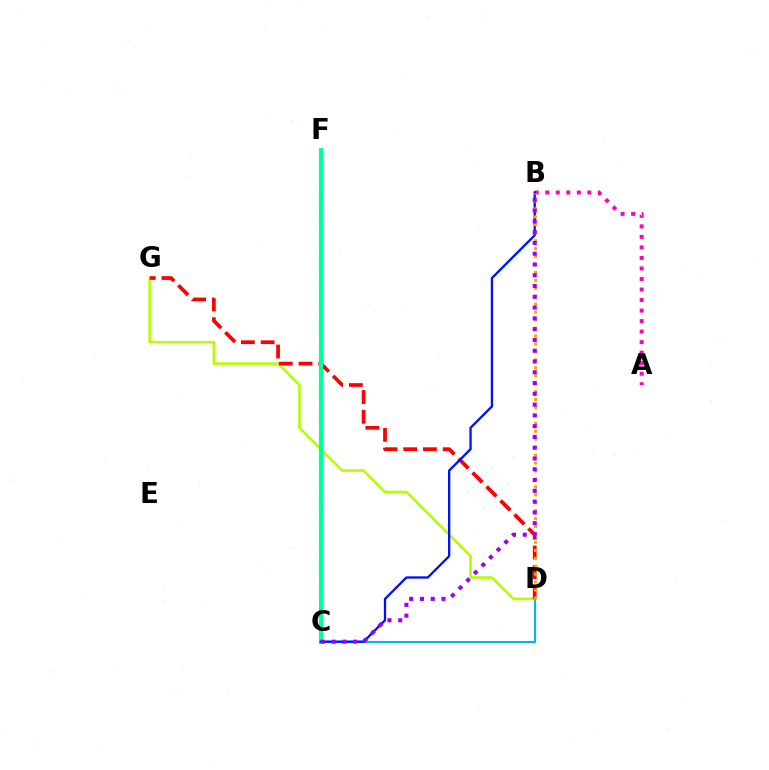{('A', 'B'): [{'color': '#ff00bd', 'line_style': 'dotted', 'thickness': 2.86}], ('C', 'F'): [{'color': '#08ff00', 'line_style': 'dashed', 'thickness': 2.97}, {'color': '#00ff9d', 'line_style': 'solid', 'thickness': 2.96}], ('D', 'G'): [{'color': '#b3ff00', 'line_style': 'solid', 'thickness': 1.87}, {'color': '#ff0000', 'line_style': 'dashed', 'thickness': 2.68}], ('C', 'D'): [{'color': '#00b5ff', 'line_style': 'solid', 'thickness': 1.51}], ('B', 'C'): [{'color': '#0010ff', 'line_style': 'solid', 'thickness': 1.67}, {'color': '#9b00ff', 'line_style': 'dotted', 'thickness': 2.93}], ('B', 'D'): [{'color': '#ffa500', 'line_style': 'dotted', 'thickness': 2.16}]}